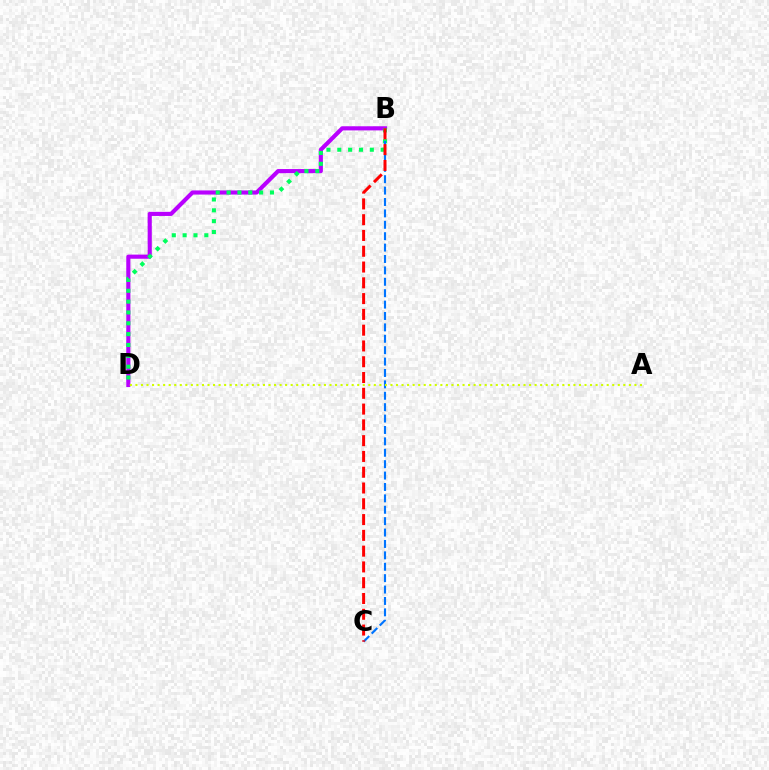{('B', 'D'): [{'color': '#b900ff', 'line_style': 'solid', 'thickness': 2.97}, {'color': '#00ff5c', 'line_style': 'dotted', 'thickness': 2.95}], ('B', 'C'): [{'color': '#0074ff', 'line_style': 'dashed', 'thickness': 1.55}, {'color': '#ff0000', 'line_style': 'dashed', 'thickness': 2.14}], ('A', 'D'): [{'color': '#d1ff00', 'line_style': 'dotted', 'thickness': 1.51}]}